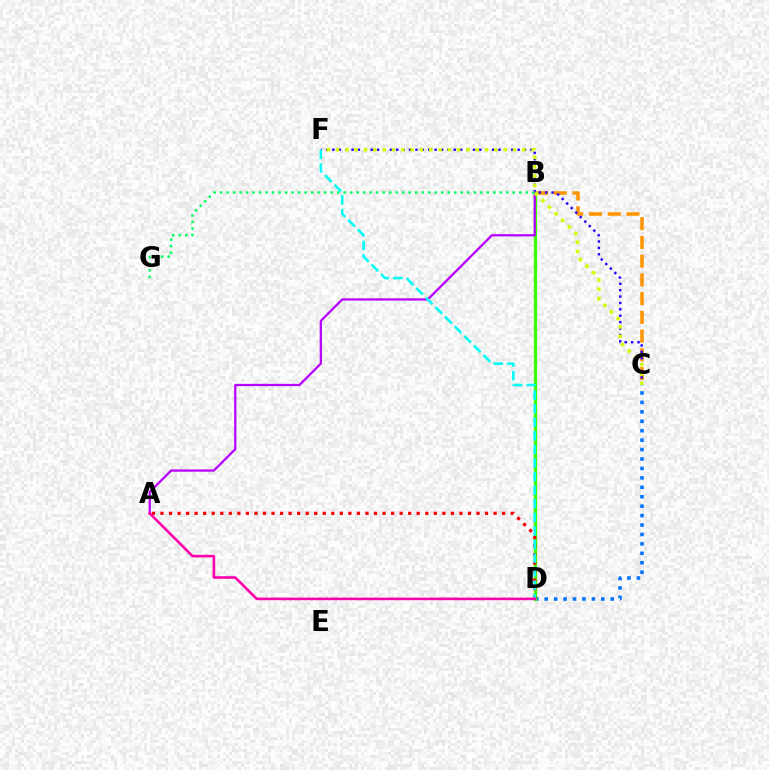{('C', 'D'): [{'color': '#0074ff', 'line_style': 'dotted', 'thickness': 2.56}], ('B', 'C'): [{'color': '#ff9400', 'line_style': 'dashed', 'thickness': 2.55}], ('C', 'F'): [{'color': '#2500ff', 'line_style': 'dotted', 'thickness': 1.74}, {'color': '#d1ff00', 'line_style': 'dotted', 'thickness': 2.53}], ('B', 'D'): [{'color': '#3dff00', 'line_style': 'solid', 'thickness': 2.35}], ('A', 'B'): [{'color': '#b900ff', 'line_style': 'solid', 'thickness': 1.64}], ('A', 'D'): [{'color': '#ff0000', 'line_style': 'dotted', 'thickness': 2.32}, {'color': '#ff00ac', 'line_style': 'solid', 'thickness': 1.88}], ('D', 'F'): [{'color': '#00fff6', 'line_style': 'dashed', 'thickness': 1.85}], ('B', 'G'): [{'color': '#00ff5c', 'line_style': 'dotted', 'thickness': 1.77}]}